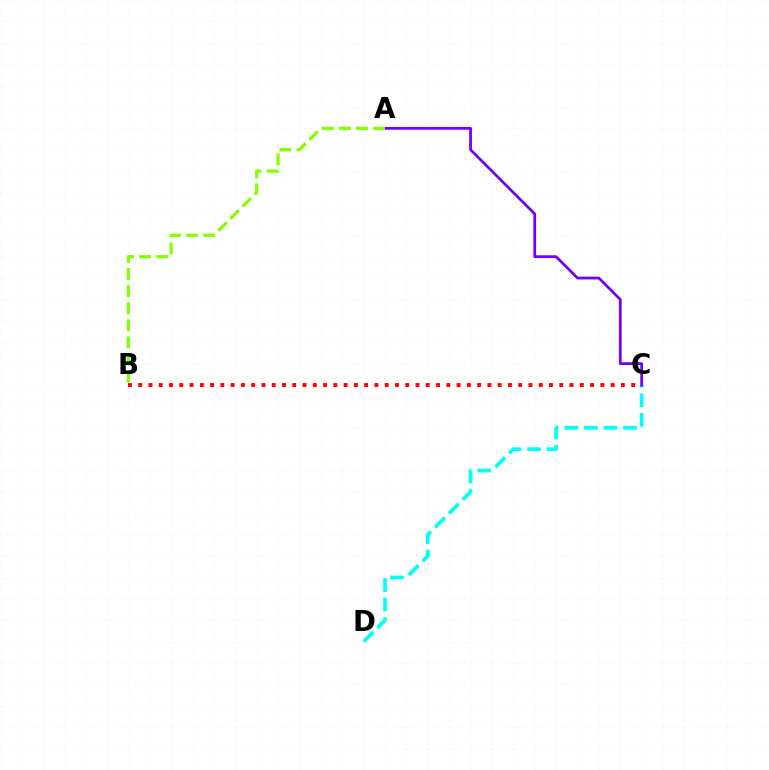{('C', 'D'): [{'color': '#00fff6', 'line_style': 'dashed', 'thickness': 2.66}], ('B', 'C'): [{'color': '#ff0000', 'line_style': 'dotted', 'thickness': 2.79}], ('A', 'C'): [{'color': '#7200ff', 'line_style': 'solid', 'thickness': 2.0}], ('A', 'B'): [{'color': '#84ff00', 'line_style': 'dashed', 'thickness': 2.32}]}